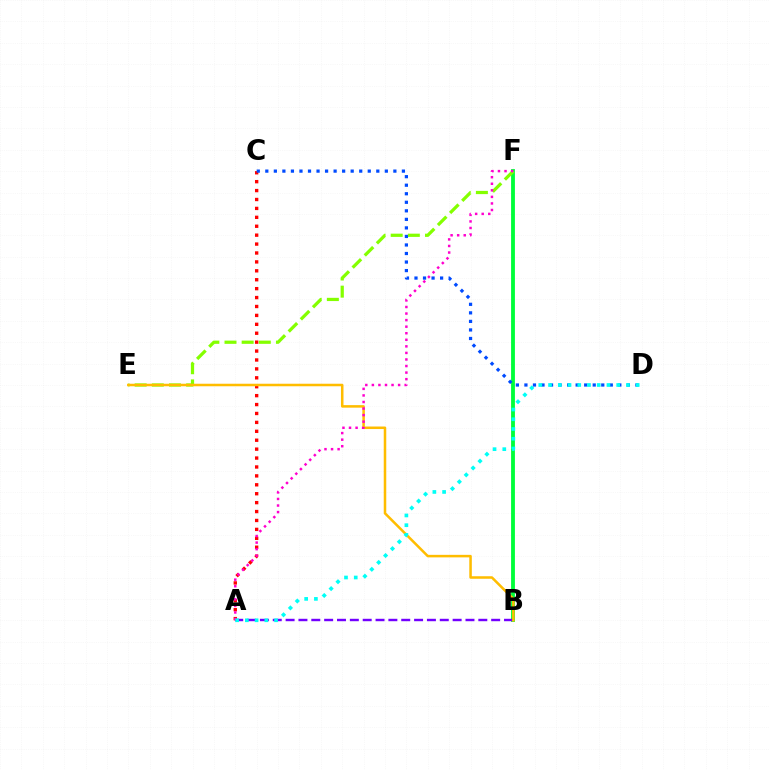{('B', 'F'): [{'color': '#00ff39', 'line_style': 'solid', 'thickness': 2.76}], ('E', 'F'): [{'color': '#84ff00', 'line_style': 'dashed', 'thickness': 2.33}], ('A', 'B'): [{'color': '#7200ff', 'line_style': 'dashed', 'thickness': 1.75}], ('A', 'C'): [{'color': '#ff0000', 'line_style': 'dotted', 'thickness': 2.42}], ('C', 'D'): [{'color': '#004bff', 'line_style': 'dotted', 'thickness': 2.32}], ('B', 'E'): [{'color': '#ffbd00', 'line_style': 'solid', 'thickness': 1.82}], ('A', 'F'): [{'color': '#ff00cf', 'line_style': 'dotted', 'thickness': 1.78}], ('A', 'D'): [{'color': '#00fff6', 'line_style': 'dotted', 'thickness': 2.65}]}